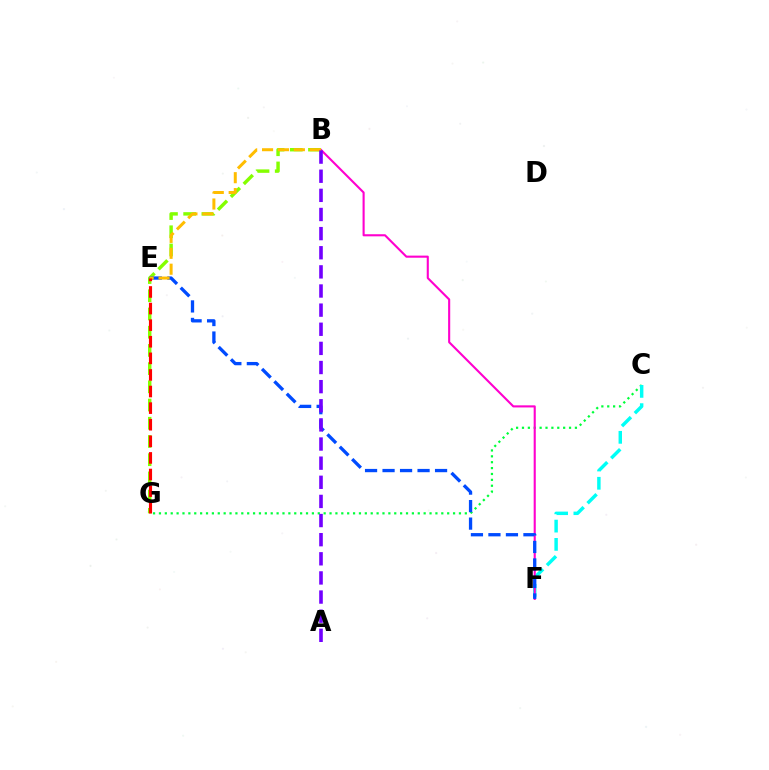{('C', 'G'): [{'color': '#00ff39', 'line_style': 'dotted', 'thickness': 1.6}], ('C', 'F'): [{'color': '#00fff6', 'line_style': 'dashed', 'thickness': 2.48}], ('B', 'F'): [{'color': '#ff00cf', 'line_style': 'solid', 'thickness': 1.52}], ('B', 'G'): [{'color': '#84ff00', 'line_style': 'dashed', 'thickness': 2.47}], ('E', 'F'): [{'color': '#004bff', 'line_style': 'dashed', 'thickness': 2.38}], ('B', 'E'): [{'color': '#ffbd00', 'line_style': 'dashed', 'thickness': 2.16}], ('A', 'B'): [{'color': '#7200ff', 'line_style': 'dashed', 'thickness': 2.6}], ('E', 'G'): [{'color': '#ff0000', 'line_style': 'dashed', 'thickness': 2.25}]}